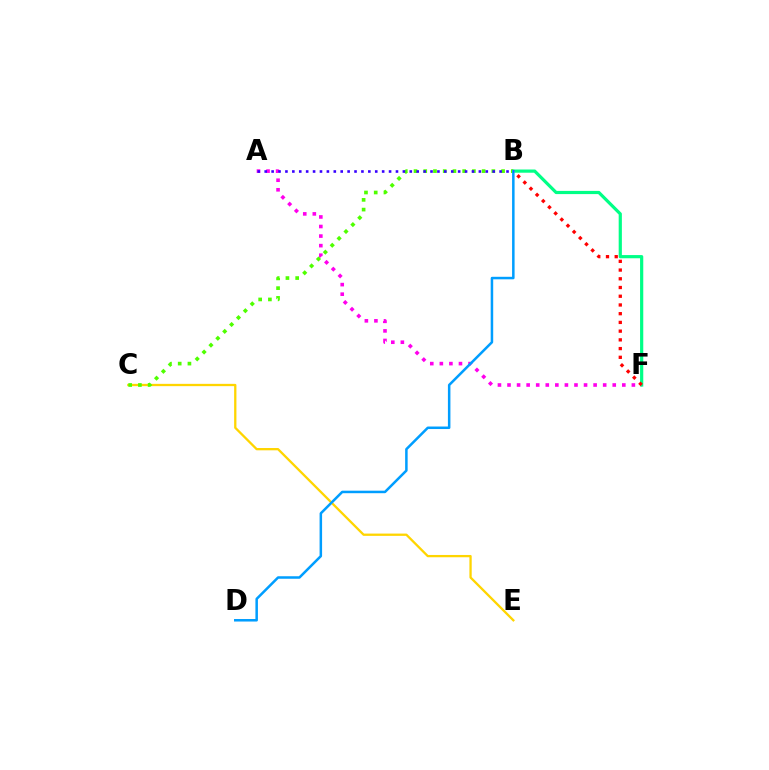{('C', 'E'): [{'color': '#ffd500', 'line_style': 'solid', 'thickness': 1.65}], ('A', 'F'): [{'color': '#ff00ed', 'line_style': 'dotted', 'thickness': 2.6}], ('B', 'F'): [{'color': '#00ff86', 'line_style': 'solid', 'thickness': 2.3}, {'color': '#ff0000', 'line_style': 'dotted', 'thickness': 2.37}], ('B', 'C'): [{'color': '#4fff00', 'line_style': 'dotted', 'thickness': 2.64}], ('B', 'D'): [{'color': '#009eff', 'line_style': 'solid', 'thickness': 1.81}], ('A', 'B'): [{'color': '#3700ff', 'line_style': 'dotted', 'thickness': 1.88}]}